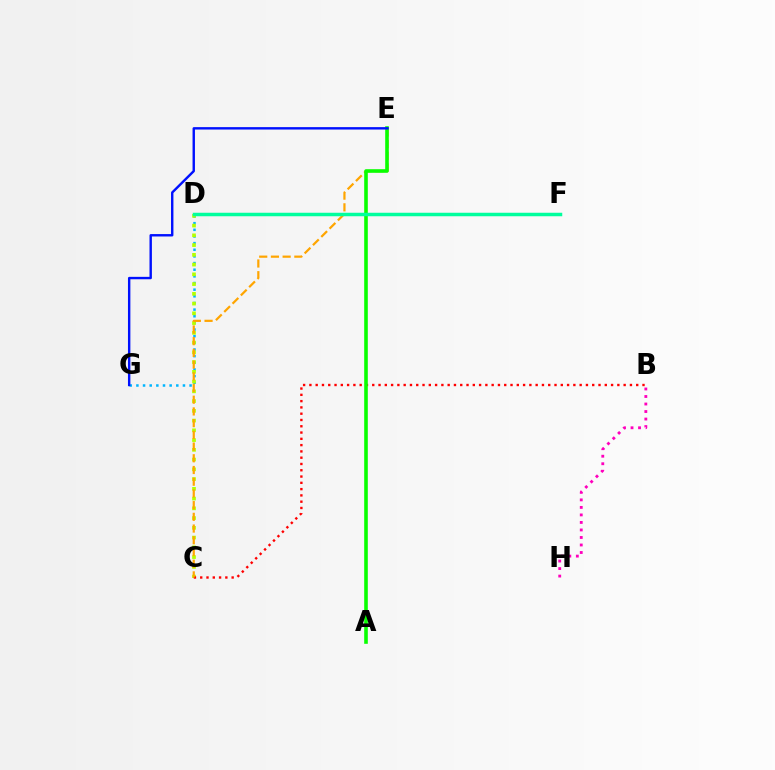{('D', 'G'): [{'color': '#00b5ff', 'line_style': 'dotted', 'thickness': 1.81}], ('B', 'H'): [{'color': '#ff00bd', 'line_style': 'dotted', 'thickness': 2.04}], ('C', 'D'): [{'color': '#b3ff00', 'line_style': 'dotted', 'thickness': 2.65}], ('B', 'C'): [{'color': '#ff0000', 'line_style': 'dotted', 'thickness': 1.71}], ('C', 'E'): [{'color': '#ffa500', 'line_style': 'dashed', 'thickness': 1.59}], ('A', 'E'): [{'color': '#08ff00', 'line_style': 'solid', 'thickness': 2.6}], ('E', 'G'): [{'color': '#0010ff', 'line_style': 'solid', 'thickness': 1.73}], ('D', 'F'): [{'color': '#9b00ff', 'line_style': 'solid', 'thickness': 2.11}, {'color': '#00ff9d', 'line_style': 'solid', 'thickness': 2.51}]}